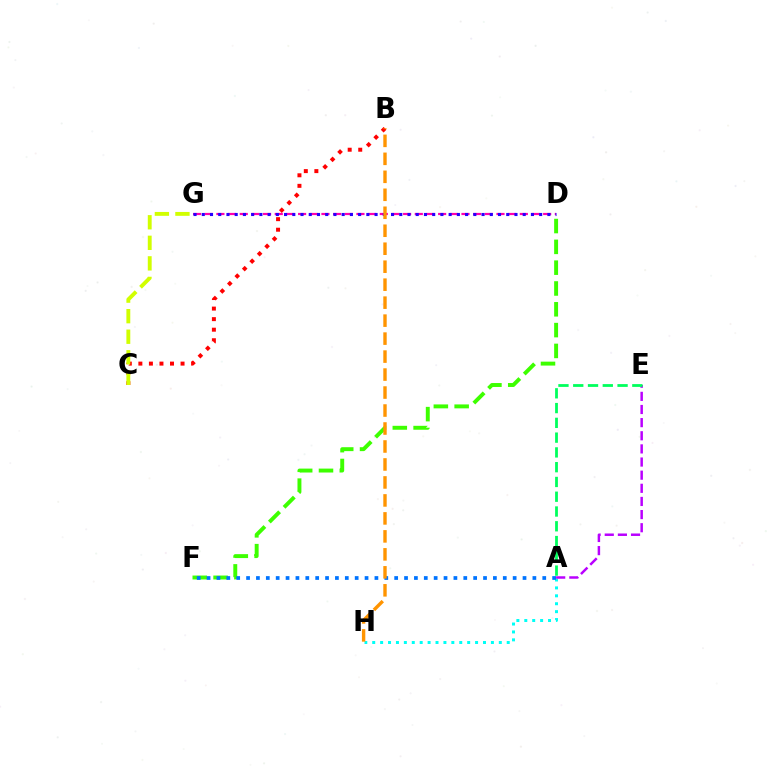{('D', 'F'): [{'color': '#3dff00', 'line_style': 'dashed', 'thickness': 2.83}], ('A', 'H'): [{'color': '#00fff6', 'line_style': 'dotted', 'thickness': 2.15}], ('A', 'E'): [{'color': '#b900ff', 'line_style': 'dashed', 'thickness': 1.78}, {'color': '#00ff5c', 'line_style': 'dashed', 'thickness': 2.01}], ('A', 'F'): [{'color': '#0074ff', 'line_style': 'dotted', 'thickness': 2.68}], ('D', 'G'): [{'color': '#ff00ac', 'line_style': 'dashed', 'thickness': 1.59}, {'color': '#2500ff', 'line_style': 'dotted', 'thickness': 2.24}], ('B', 'C'): [{'color': '#ff0000', 'line_style': 'dotted', 'thickness': 2.87}], ('B', 'H'): [{'color': '#ff9400', 'line_style': 'dashed', 'thickness': 2.44}], ('C', 'G'): [{'color': '#d1ff00', 'line_style': 'dashed', 'thickness': 2.79}]}